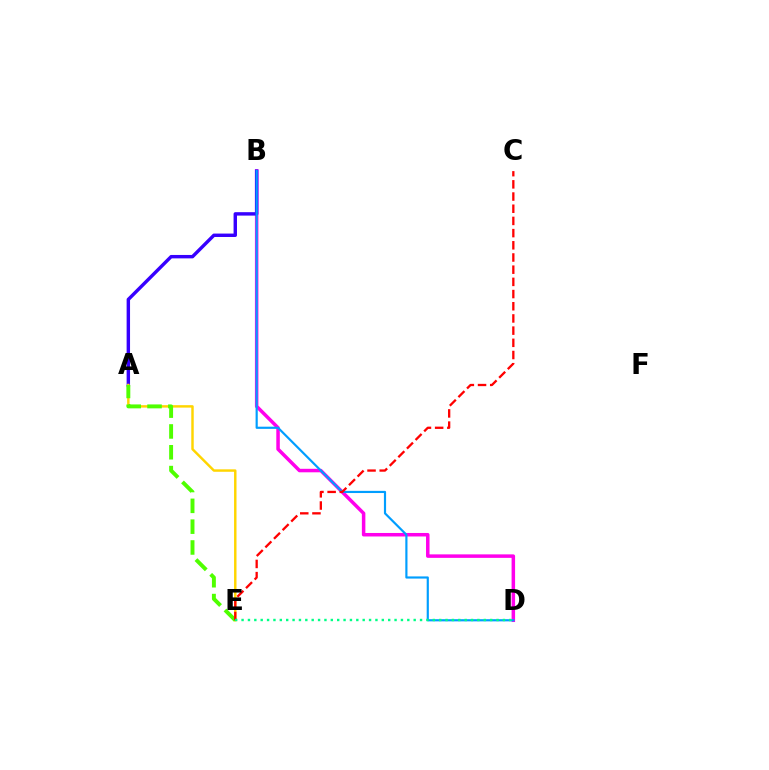{('B', 'D'): [{'color': '#ff00ed', 'line_style': 'solid', 'thickness': 2.52}, {'color': '#009eff', 'line_style': 'solid', 'thickness': 1.56}], ('A', 'B'): [{'color': '#3700ff', 'line_style': 'solid', 'thickness': 2.46}], ('A', 'E'): [{'color': '#ffd500', 'line_style': 'solid', 'thickness': 1.76}, {'color': '#4fff00', 'line_style': 'dashed', 'thickness': 2.83}], ('C', 'E'): [{'color': '#ff0000', 'line_style': 'dashed', 'thickness': 1.66}], ('D', 'E'): [{'color': '#00ff86', 'line_style': 'dotted', 'thickness': 1.73}]}